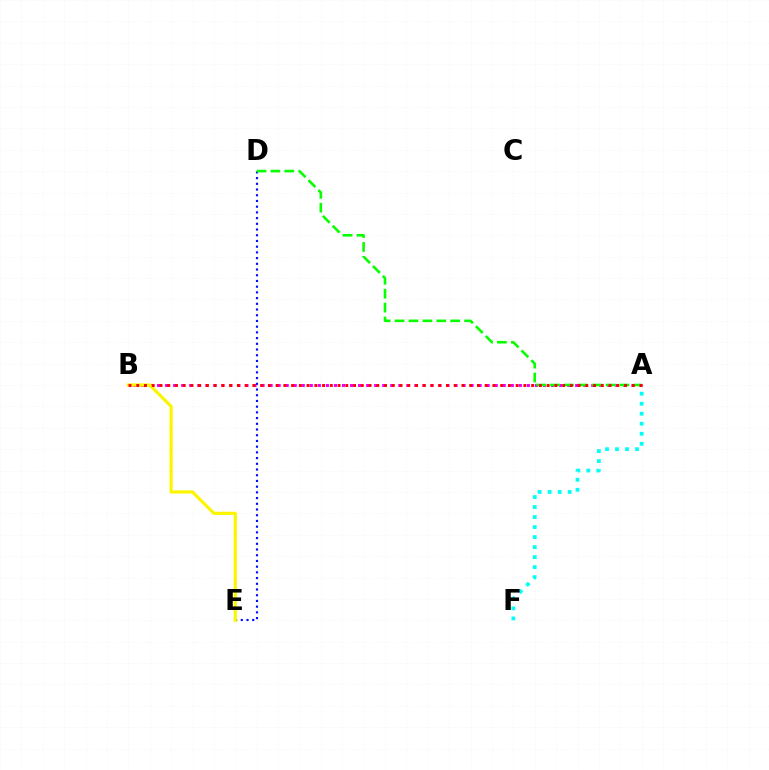{('A', 'B'): [{'color': '#ee00ff', 'line_style': 'dotted', 'thickness': 2.18}, {'color': '#ff0000', 'line_style': 'dotted', 'thickness': 2.1}], ('D', 'E'): [{'color': '#0010ff', 'line_style': 'dotted', 'thickness': 1.55}], ('A', 'F'): [{'color': '#00fff6', 'line_style': 'dotted', 'thickness': 2.72}], ('A', 'D'): [{'color': '#08ff00', 'line_style': 'dashed', 'thickness': 1.89}], ('B', 'E'): [{'color': '#fcf500', 'line_style': 'solid', 'thickness': 2.3}]}